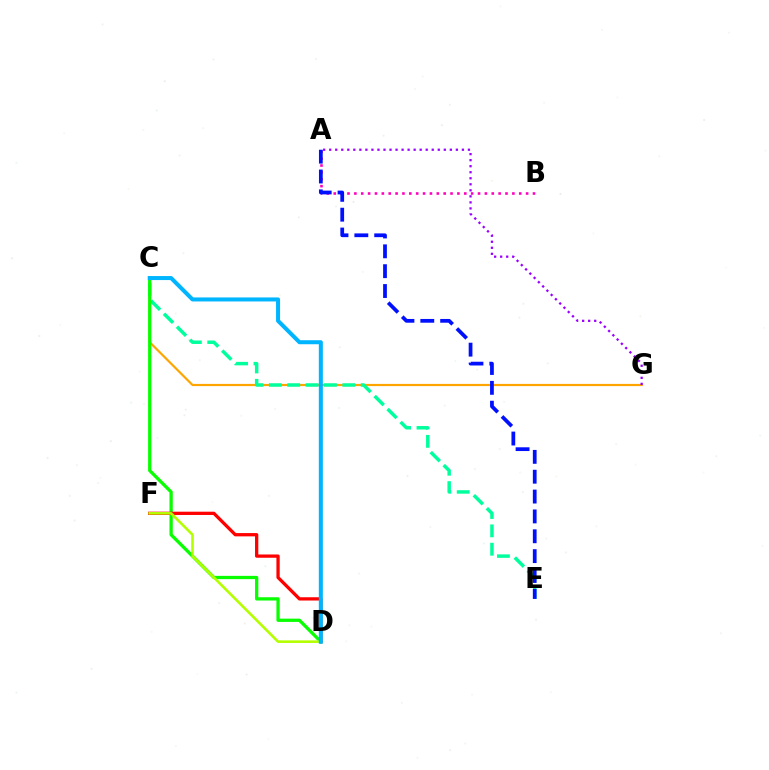{('C', 'G'): [{'color': '#ffa500', 'line_style': 'solid', 'thickness': 1.57}], ('C', 'E'): [{'color': '#00ff9d', 'line_style': 'dashed', 'thickness': 2.5}], ('A', 'B'): [{'color': '#ff00bd', 'line_style': 'dotted', 'thickness': 1.87}], ('C', 'D'): [{'color': '#08ff00', 'line_style': 'solid', 'thickness': 2.36}, {'color': '#00b5ff', 'line_style': 'solid', 'thickness': 2.9}], ('D', 'F'): [{'color': '#ff0000', 'line_style': 'solid', 'thickness': 2.36}, {'color': '#b3ff00', 'line_style': 'solid', 'thickness': 1.87}], ('A', 'E'): [{'color': '#0010ff', 'line_style': 'dashed', 'thickness': 2.7}], ('A', 'G'): [{'color': '#9b00ff', 'line_style': 'dotted', 'thickness': 1.64}]}